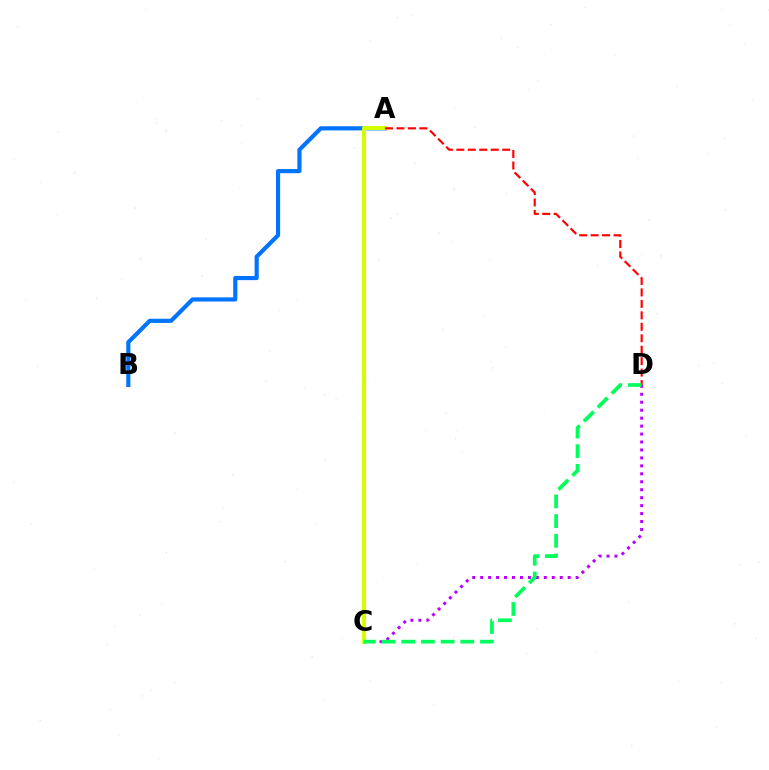{('C', 'D'): [{'color': '#b900ff', 'line_style': 'dotted', 'thickness': 2.16}, {'color': '#00ff5c', 'line_style': 'dashed', 'thickness': 2.67}], ('A', 'B'): [{'color': '#0074ff', 'line_style': 'solid', 'thickness': 2.99}], ('A', 'C'): [{'color': '#d1ff00', 'line_style': 'solid', 'thickness': 2.93}], ('A', 'D'): [{'color': '#ff0000', 'line_style': 'dashed', 'thickness': 1.56}]}